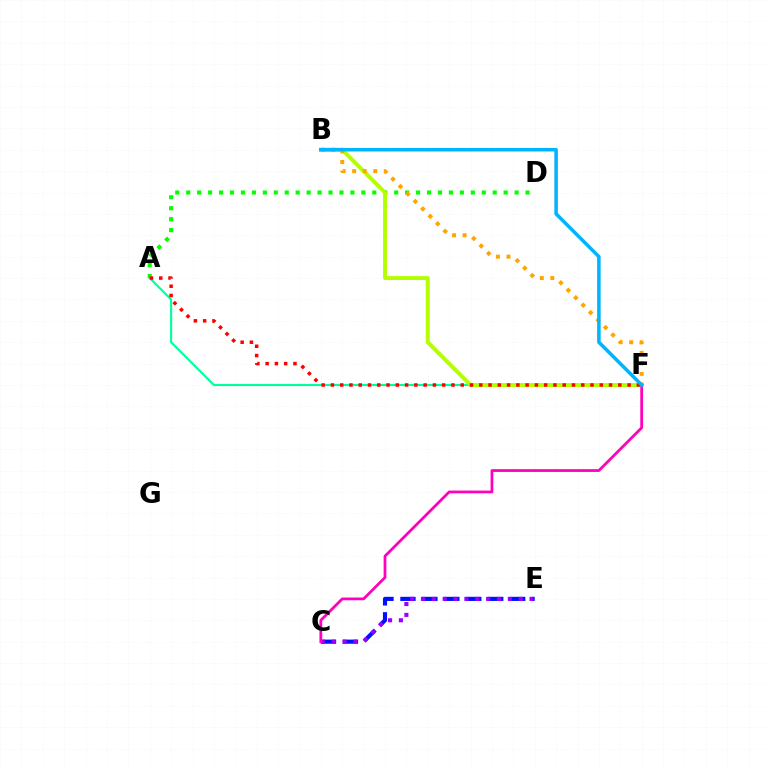{('A', 'F'): [{'color': '#00ff9d', 'line_style': 'solid', 'thickness': 1.53}, {'color': '#ff0000', 'line_style': 'dotted', 'thickness': 2.52}], ('A', 'D'): [{'color': '#08ff00', 'line_style': 'dotted', 'thickness': 2.97}], ('B', 'F'): [{'color': '#b3ff00', 'line_style': 'solid', 'thickness': 2.83}, {'color': '#ffa500', 'line_style': 'dotted', 'thickness': 2.86}, {'color': '#00b5ff', 'line_style': 'solid', 'thickness': 2.55}], ('C', 'E'): [{'color': '#0010ff', 'line_style': 'dashed', 'thickness': 2.98}, {'color': '#9b00ff', 'line_style': 'dotted', 'thickness': 2.95}], ('C', 'F'): [{'color': '#ff00bd', 'line_style': 'solid', 'thickness': 1.99}]}